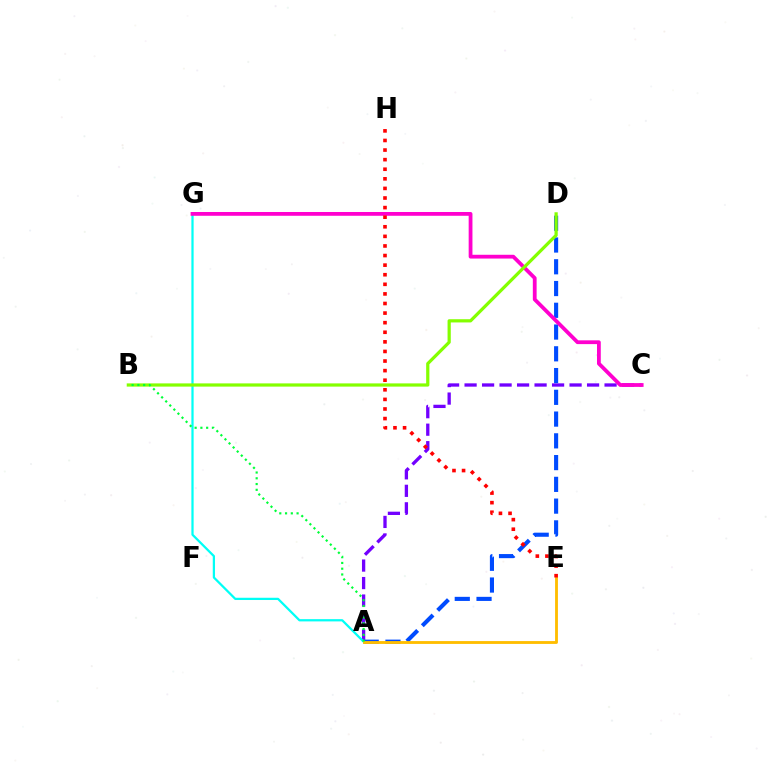{('A', 'C'): [{'color': '#7200ff', 'line_style': 'dashed', 'thickness': 2.38}], ('A', 'D'): [{'color': '#004bff', 'line_style': 'dashed', 'thickness': 2.96}], ('A', 'G'): [{'color': '#00fff6', 'line_style': 'solid', 'thickness': 1.62}], ('C', 'G'): [{'color': '#ff00cf', 'line_style': 'solid', 'thickness': 2.73}], ('A', 'E'): [{'color': '#ffbd00', 'line_style': 'solid', 'thickness': 2.05}], ('B', 'D'): [{'color': '#84ff00', 'line_style': 'solid', 'thickness': 2.32}], ('E', 'H'): [{'color': '#ff0000', 'line_style': 'dotted', 'thickness': 2.61}], ('A', 'B'): [{'color': '#00ff39', 'line_style': 'dotted', 'thickness': 1.57}]}